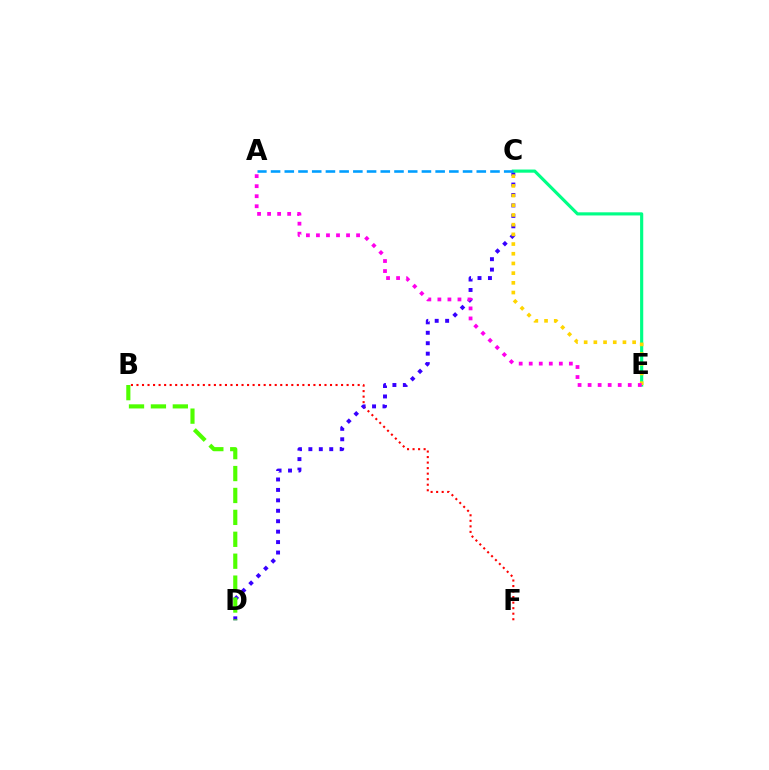{('B', 'F'): [{'color': '#ff0000', 'line_style': 'dotted', 'thickness': 1.5}], ('C', 'D'): [{'color': '#3700ff', 'line_style': 'dotted', 'thickness': 2.84}], ('C', 'E'): [{'color': '#00ff86', 'line_style': 'solid', 'thickness': 2.27}, {'color': '#ffd500', 'line_style': 'dotted', 'thickness': 2.63}], ('B', 'D'): [{'color': '#4fff00', 'line_style': 'dashed', 'thickness': 2.98}], ('A', 'C'): [{'color': '#009eff', 'line_style': 'dashed', 'thickness': 1.86}], ('A', 'E'): [{'color': '#ff00ed', 'line_style': 'dotted', 'thickness': 2.73}]}